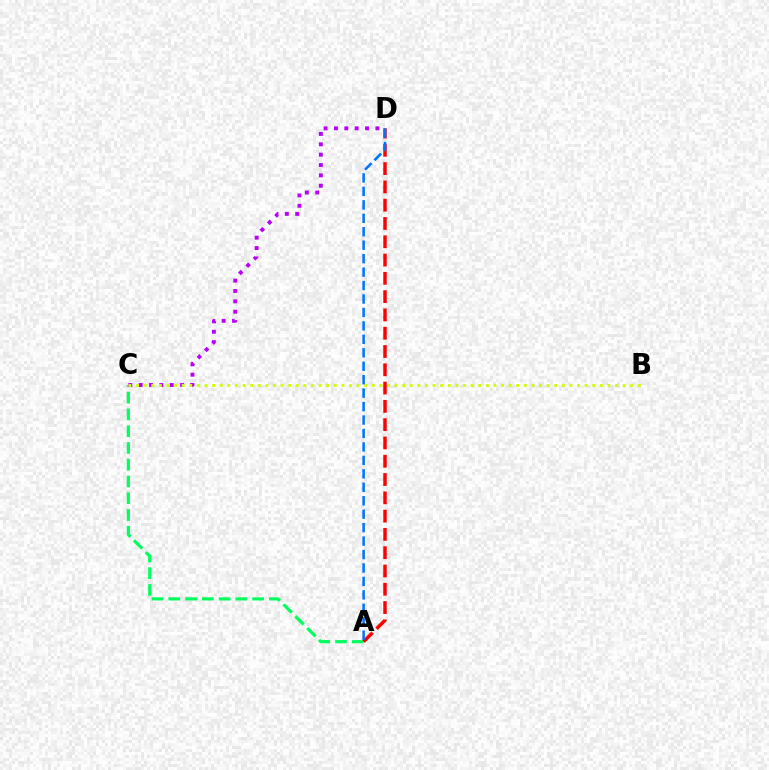{('A', 'C'): [{'color': '#00ff5c', 'line_style': 'dashed', 'thickness': 2.28}], ('A', 'D'): [{'color': '#ff0000', 'line_style': 'dashed', 'thickness': 2.48}, {'color': '#0074ff', 'line_style': 'dashed', 'thickness': 1.83}], ('C', 'D'): [{'color': '#b900ff', 'line_style': 'dotted', 'thickness': 2.81}], ('B', 'C'): [{'color': '#d1ff00', 'line_style': 'dotted', 'thickness': 2.07}]}